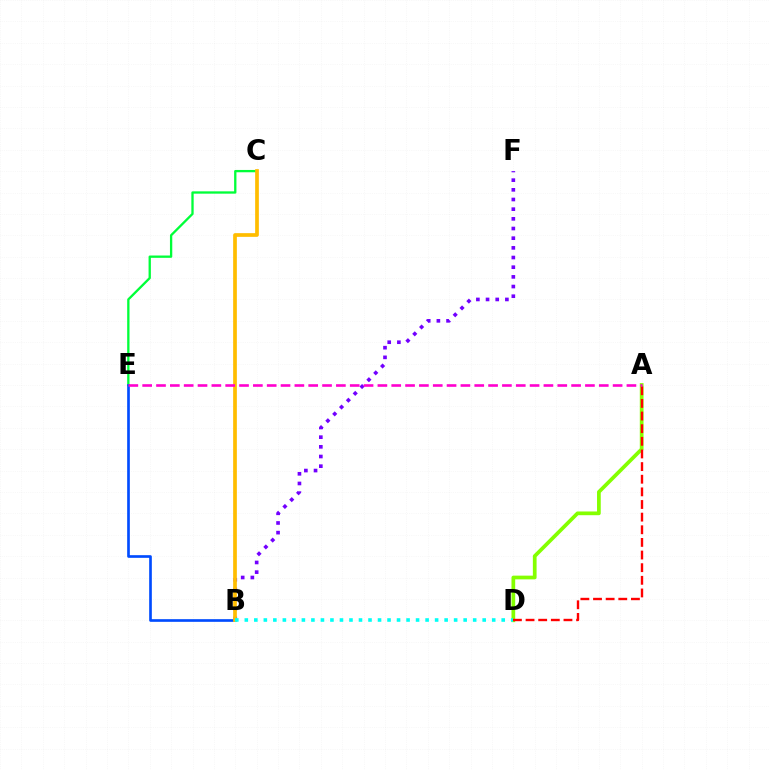{('C', 'E'): [{'color': '#00ff39', 'line_style': 'solid', 'thickness': 1.67}], ('A', 'D'): [{'color': '#84ff00', 'line_style': 'solid', 'thickness': 2.68}, {'color': '#ff0000', 'line_style': 'dashed', 'thickness': 1.72}], ('B', 'E'): [{'color': '#004bff', 'line_style': 'solid', 'thickness': 1.92}], ('B', 'F'): [{'color': '#7200ff', 'line_style': 'dotted', 'thickness': 2.63}], ('B', 'C'): [{'color': '#ffbd00', 'line_style': 'solid', 'thickness': 2.67}], ('B', 'D'): [{'color': '#00fff6', 'line_style': 'dotted', 'thickness': 2.59}], ('A', 'E'): [{'color': '#ff00cf', 'line_style': 'dashed', 'thickness': 1.88}]}